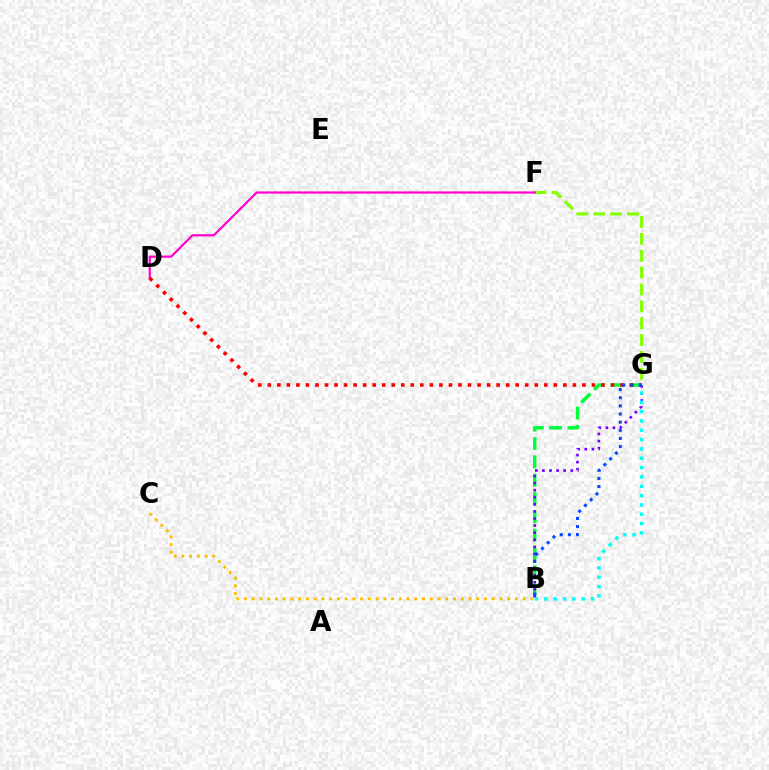{('F', 'G'): [{'color': '#84ff00', 'line_style': 'dashed', 'thickness': 2.29}], ('B', 'G'): [{'color': '#00ff39', 'line_style': 'dashed', 'thickness': 2.49}, {'color': '#7200ff', 'line_style': 'dotted', 'thickness': 1.92}, {'color': '#00fff6', 'line_style': 'dotted', 'thickness': 2.54}, {'color': '#004bff', 'line_style': 'dotted', 'thickness': 2.21}], ('D', 'F'): [{'color': '#ff00cf', 'line_style': 'solid', 'thickness': 1.58}], ('B', 'C'): [{'color': '#ffbd00', 'line_style': 'dotted', 'thickness': 2.1}], ('D', 'G'): [{'color': '#ff0000', 'line_style': 'dotted', 'thickness': 2.59}]}